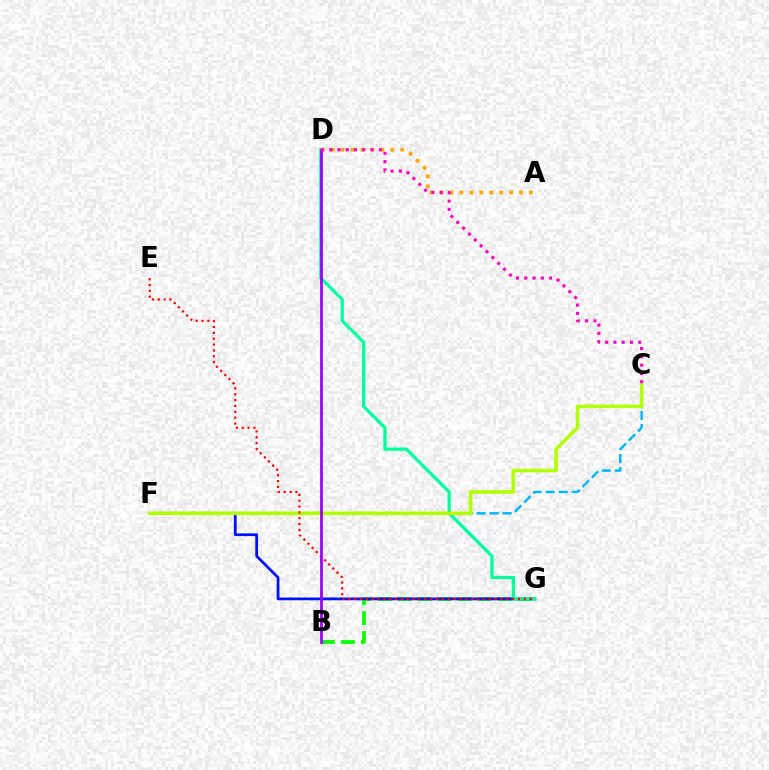{('B', 'G'): [{'color': '#08ff00', 'line_style': 'dashed', 'thickness': 2.71}], ('C', 'F'): [{'color': '#00b5ff', 'line_style': 'dashed', 'thickness': 1.76}, {'color': '#b3ff00', 'line_style': 'solid', 'thickness': 2.59}], ('A', 'D'): [{'color': '#ffa500', 'line_style': 'dotted', 'thickness': 2.7}], ('F', 'G'): [{'color': '#0010ff', 'line_style': 'solid', 'thickness': 1.99}], ('D', 'G'): [{'color': '#00ff9d', 'line_style': 'solid', 'thickness': 2.35}], ('E', 'G'): [{'color': '#ff0000', 'line_style': 'dotted', 'thickness': 1.59}], ('B', 'D'): [{'color': '#9b00ff', 'line_style': 'solid', 'thickness': 2.02}], ('C', 'D'): [{'color': '#ff00bd', 'line_style': 'dotted', 'thickness': 2.25}]}